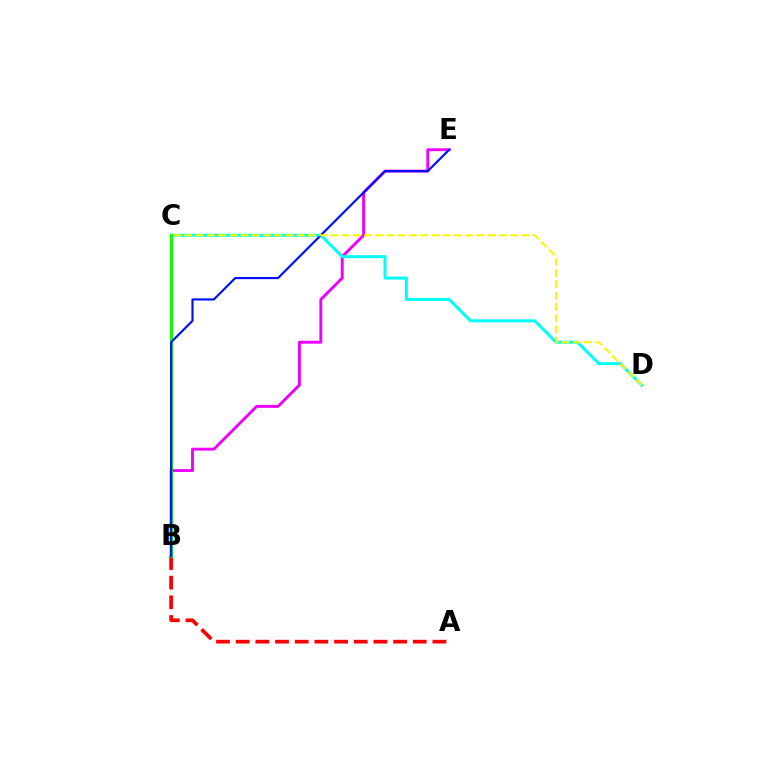{('A', 'B'): [{'color': '#ff0000', 'line_style': 'dashed', 'thickness': 2.67}], ('B', 'E'): [{'color': '#ee00ff', 'line_style': 'solid', 'thickness': 2.09}, {'color': '#0010ff', 'line_style': 'solid', 'thickness': 1.56}], ('C', 'D'): [{'color': '#00fff6', 'line_style': 'solid', 'thickness': 2.17}, {'color': '#fcf500', 'line_style': 'dashed', 'thickness': 1.53}], ('B', 'C'): [{'color': '#08ff00', 'line_style': 'solid', 'thickness': 2.12}]}